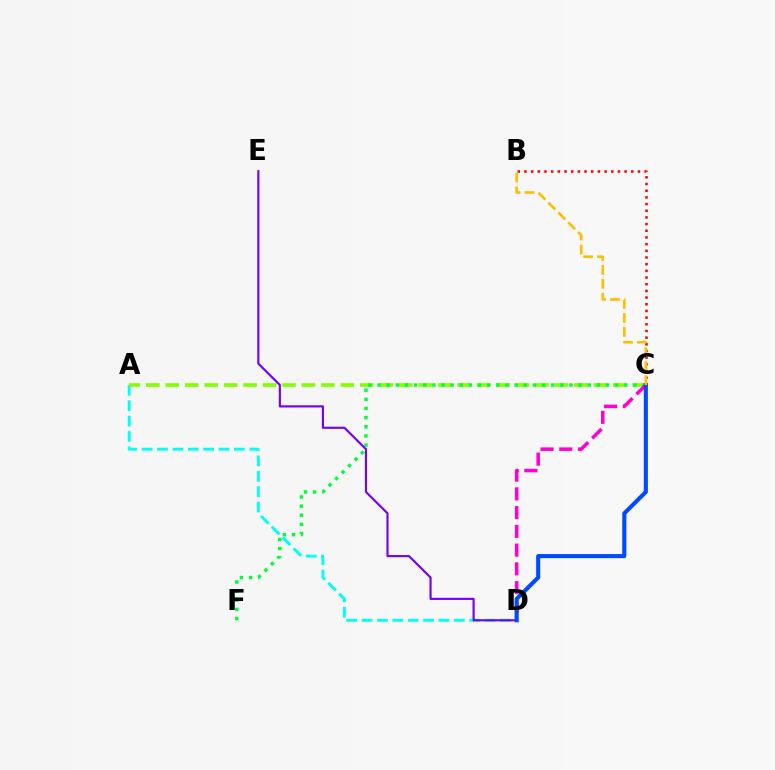{('A', 'D'): [{'color': '#00fff6', 'line_style': 'dashed', 'thickness': 2.09}], ('A', 'C'): [{'color': '#84ff00', 'line_style': 'dashed', 'thickness': 2.64}], ('C', 'F'): [{'color': '#00ff39', 'line_style': 'dotted', 'thickness': 2.48}], ('D', 'E'): [{'color': '#7200ff', 'line_style': 'solid', 'thickness': 1.54}], ('C', 'D'): [{'color': '#ff00cf', 'line_style': 'dashed', 'thickness': 2.55}, {'color': '#004bff', 'line_style': 'solid', 'thickness': 2.96}], ('B', 'C'): [{'color': '#ff0000', 'line_style': 'dotted', 'thickness': 1.81}, {'color': '#ffbd00', 'line_style': 'dashed', 'thickness': 1.89}]}